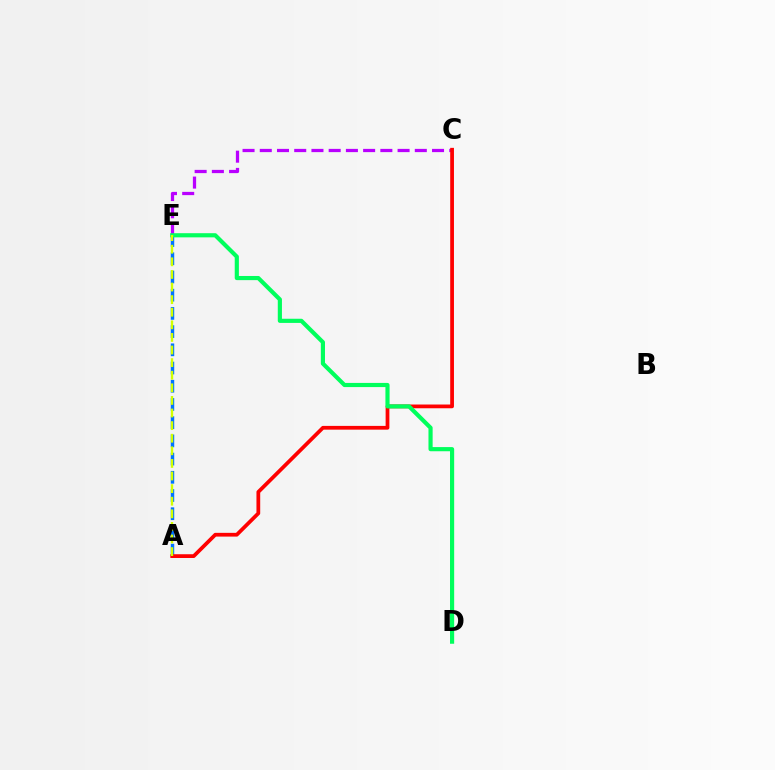{('A', 'E'): [{'color': '#0074ff', 'line_style': 'dashed', 'thickness': 2.47}, {'color': '#d1ff00', 'line_style': 'dashed', 'thickness': 1.71}], ('C', 'E'): [{'color': '#b900ff', 'line_style': 'dashed', 'thickness': 2.34}], ('A', 'C'): [{'color': '#ff0000', 'line_style': 'solid', 'thickness': 2.7}], ('D', 'E'): [{'color': '#00ff5c', 'line_style': 'solid', 'thickness': 2.99}]}